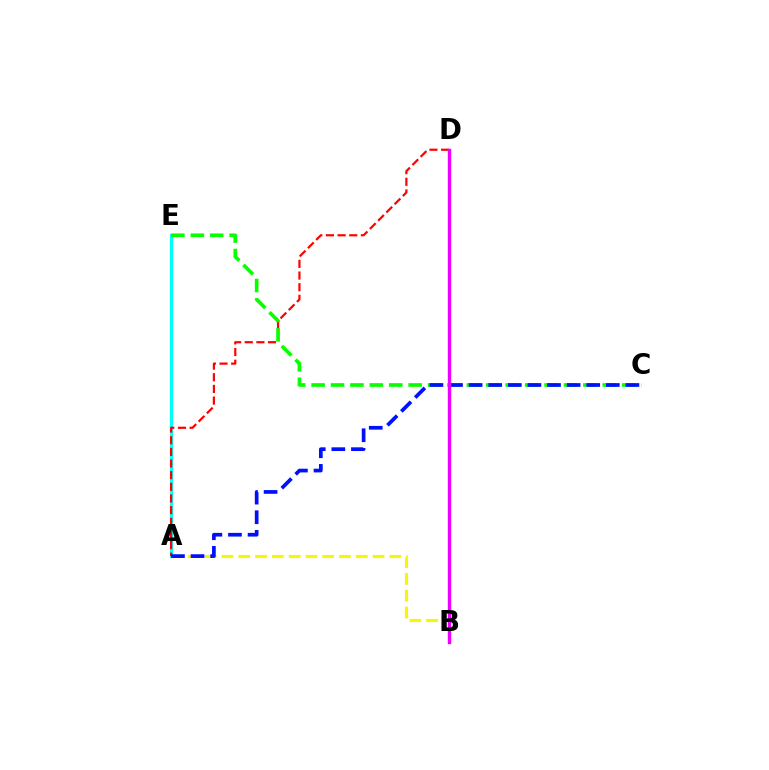{('A', 'E'): [{'color': '#00fff6', 'line_style': 'solid', 'thickness': 2.31}], ('A', 'D'): [{'color': '#ff0000', 'line_style': 'dashed', 'thickness': 1.58}], ('C', 'E'): [{'color': '#08ff00', 'line_style': 'dashed', 'thickness': 2.64}], ('A', 'B'): [{'color': '#fcf500', 'line_style': 'dashed', 'thickness': 2.28}], ('A', 'C'): [{'color': '#0010ff', 'line_style': 'dashed', 'thickness': 2.66}], ('B', 'D'): [{'color': '#ee00ff', 'line_style': 'solid', 'thickness': 2.42}]}